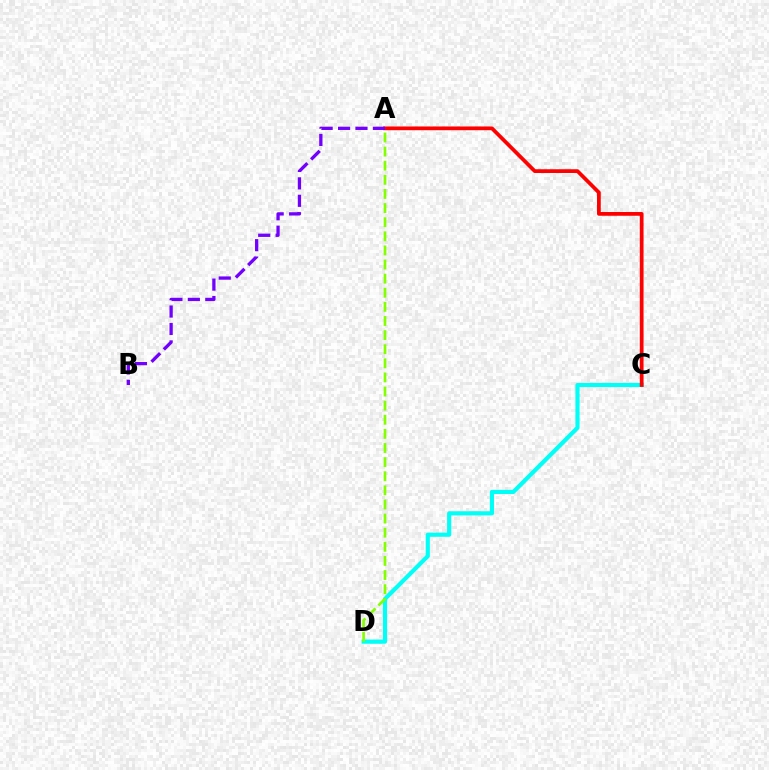{('C', 'D'): [{'color': '#00fff6', 'line_style': 'solid', 'thickness': 2.98}], ('A', 'C'): [{'color': '#ff0000', 'line_style': 'solid', 'thickness': 2.7}], ('A', 'D'): [{'color': '#84ff00', 'line_style': 'dashed', 'thickness': 1.92}], ('A', 'B'): [{'color': '#7200ff', 'line_style': 'dashed', 'thickness': 2.37}]}